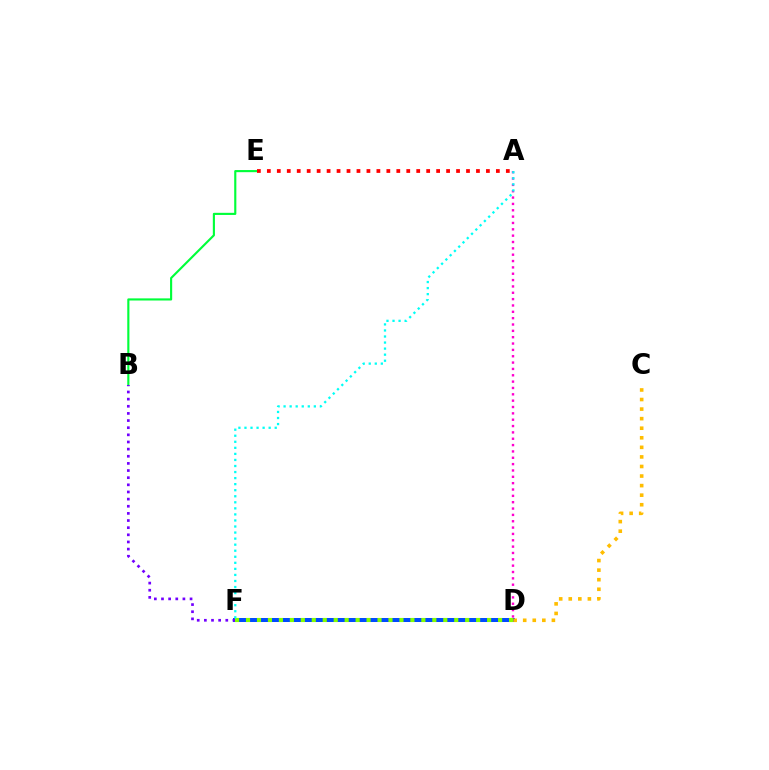{('B', 'E'): [{'color': '#00ff39', 'line_style': 'solid', 'thickness': 1.54}], ('D', 'F'): [{'color': '#004bff', 'line_style': 'solid', 'thickness': 2.87}, {'color': '#84ff00', 'line_style': 'dotted', 'thickness': 2.98}], ('B', 'F'): [{'color': '#7200ff', 'line_style': 'dotted', 'thickness': 1.94}], ('A', 'D'): [{'color': '#ff00cf', 'line_style': 'dotted', 'thickness': 1.72}], ('A', 'E'): [{'color': '#ff0000', 'line_style': 'dotted', 'thickness': 2.71}], ('A', 'F'): [{'color': '#00fff6', 'line_style': 'dotted', 'thickness': 1.64}], ('C', 'D'): [{'color': '#ffbd00', 'line_style': 'dotted', 'thickness': 2.6}]}